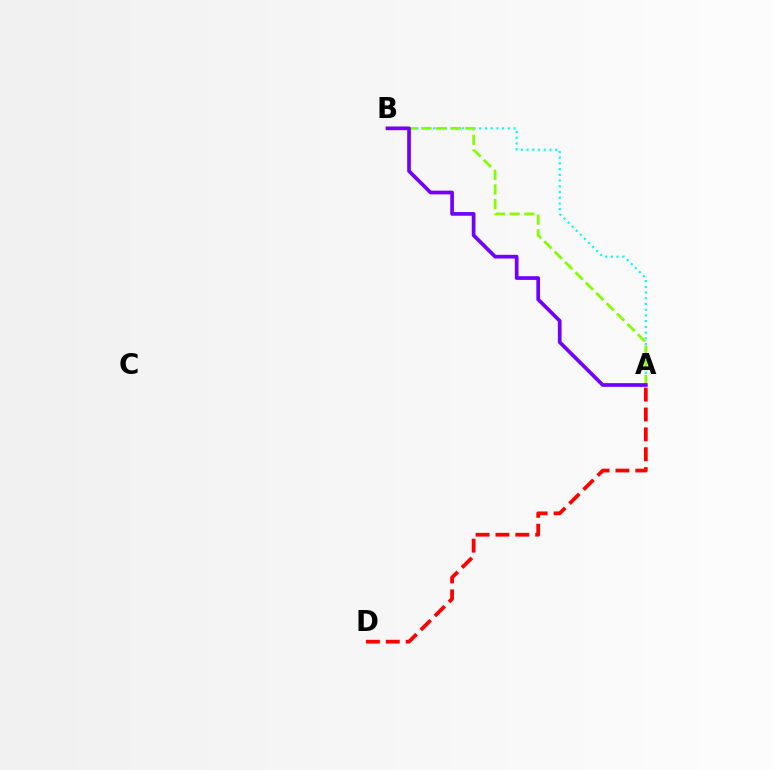{('A', 'B'): [{'color': '#00fff6', 'line_style': 'dotted', 'thickness': 1.56}, {'color': '#84ff00', 'line_style': 'dashed', 'thickness': 1.99}, {'color': '#7200ff', 'line_style': 'solid', 'thickness': 2.66}], ('A', 'D'): [{'color': '#ff0000', 'line_style': 'dashed', 'thickness': 2.7}]}